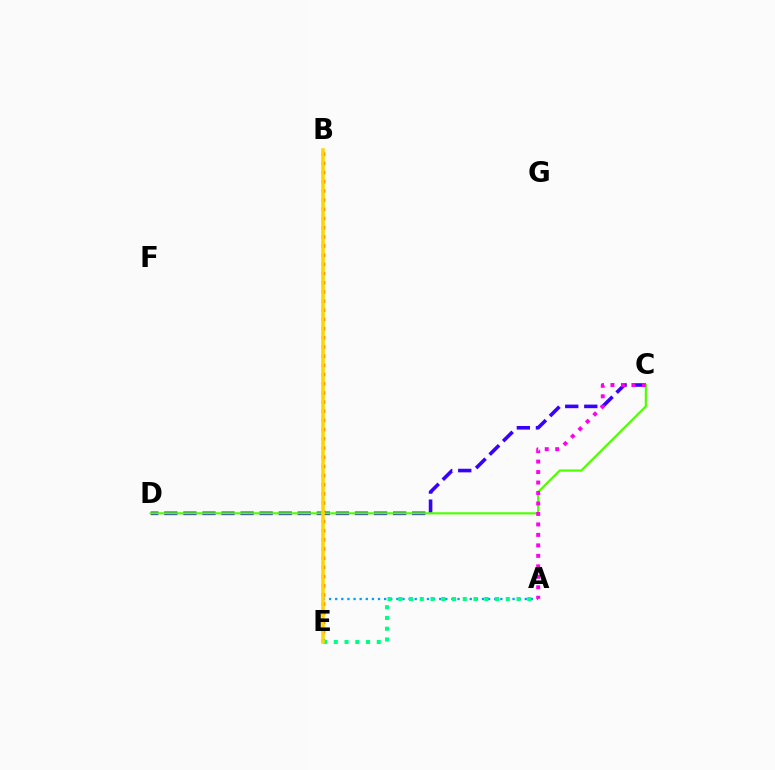{('A', 'E'): [{'color': '#009eff', 'line_style': 'dotted', 'thickness': 1.66}, {'color': '#00ff86', 'line_style': 'dotted', 'thickness': 2.92}], ('C', 'D'): [{'color': '#3700ff', 'line_style': 'dashed', 'thickness': 2.59}, {'color': '#4fff00', 'line_style': 'solid', 'thickness': 1.56}], ('B', 'E'): [{'color': '#ff0000', 'line_style': 'dotted', 'thickness': 2.49}, {'color': '#ffd500', 'line_style': 'solid', 'thickness': 2.52}], ('A', 'C'): [{'color': '#ff00ed', 'line_style': 'dotted', 'thickness': 2.85}]}